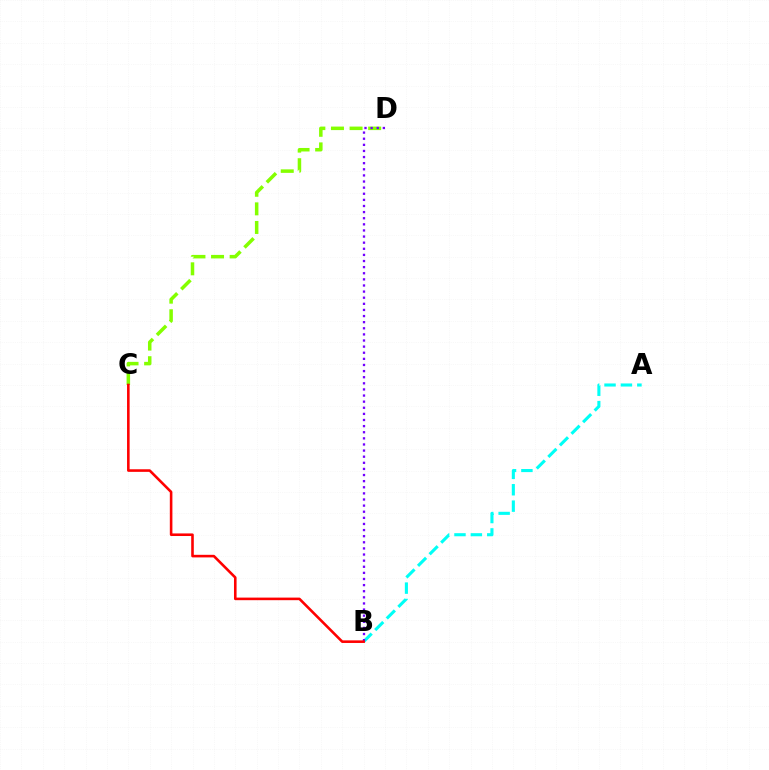{('A', 'B'): [{'color': '#00fff6', 'line_style': 'dashed', 'thickness': 2.23}], ('C', 'D'): [{'color': '#84ff00', 'line_style': 'dashed', 'thickness': 2.53}], ('B', 'D'): [{'color': '#7200ff', 'line_style': 'dotted', 'thickness': 1.66}], ('B', 'C'): [{'color': '#ff0000', 'line_style': 'solid', 'thickness': 1.87}]}